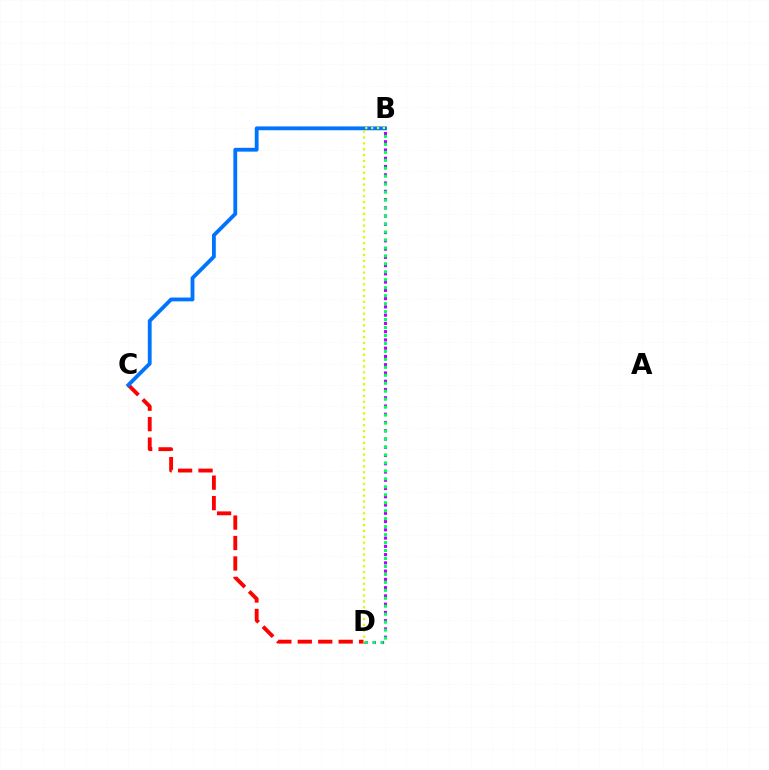{('B', 'D'): [{'color': '#b900ff', 'line_style': 'dotted', 'thickness': 2.24}, {'color': '#00ff5c', 'line_style': 'dotted', 'thickness': 2.16}, {'color': '#d1ff00', 'line_style': 'dotted', 'thickness': 1.6}], ('C', 'D'): [{'color': '#ff0000', 'line_style': 'dashed', 'thickness': 2.78}], ('B', 'C'): [{'color': '#0074ff', 'line_style': 'solid', 'thickness': 2.75}]}